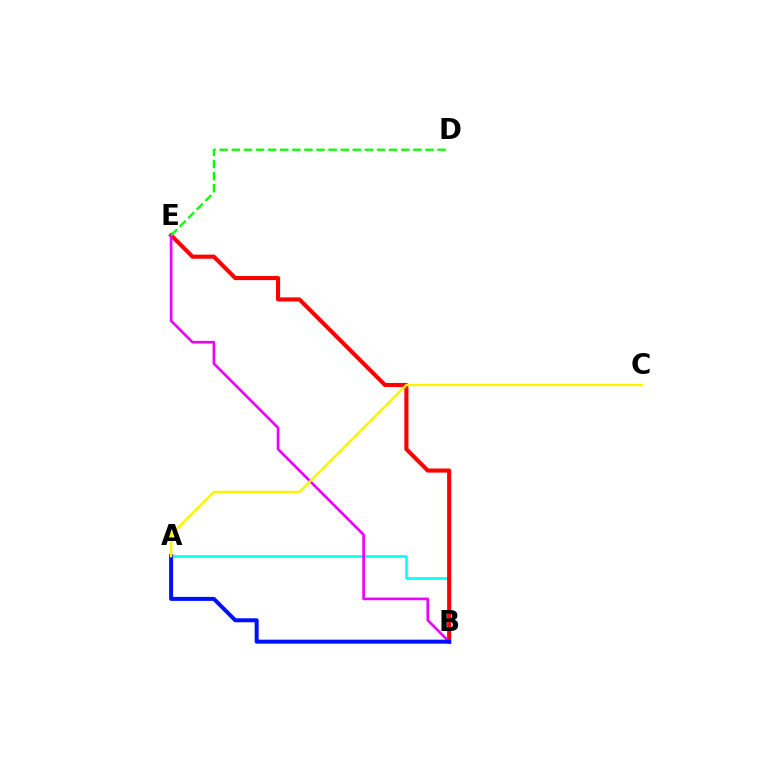{('A', 'B'): [{'color': '#00fff6', 'line_style': 'solid', 'thickness': 1.85}, {'color': '#0010ff', 'line_style': 'solid', 'thickness': 2.87}], ('B', 'E'): [{'color': '#ff0000', 'line_style': 'solid', 'thickness': 2.95}, {'color': '#ee00ff', 'line_style': 'solid', 'thickness': 1.93}], ('A', 'C'): [{'color': '#fcf500', 'line_style': 'solid', 'thickness': 1.78}], ('D', 'E'): [{'color': '#08ff00', 'line_style': 'dashed', 'thickness': 1.64}]}